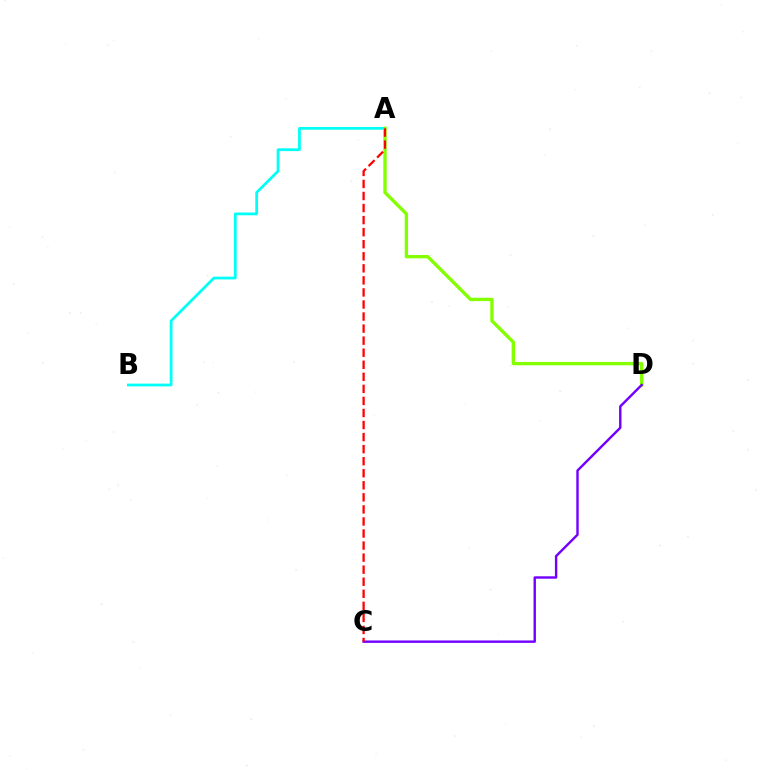{('A', 'B'): [{'color': '#00fff6', 'line_style': 'solid', 'thickness': 2.0}], ('A', 'D'): [{'color': '#84ff00', 'line_style': 'solid', 'thickness': 2.41}], ('C', 'D'): [{'color': '#7200ff', 'line_style': 'solid', 'thickness': 1.74}], ('A', 'C'): [{'color': '#ff0000', 'line_style': 'dashed', 'thickness': 1.64}]}